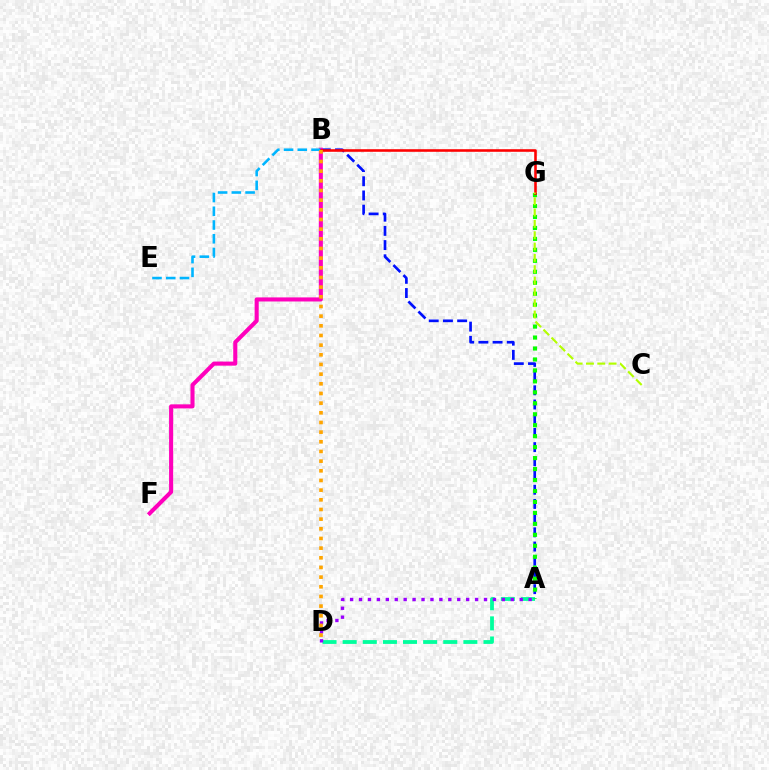{('A', 'B'): [{'color': '#0010ff', 'line_style': 'dashed', 'thickness': 1.93}], ('A', 'D'): [{'color': '#00ff9d', 'line_style': 'dashed', 'thickness': 2.73}, {'color': '#9b00ff', 'line_style': 'dotted', 'thickness': 2.43}], ('B', 'F'): [{'color': '#ff00bd', 'line_style': 'solid', 'thickness': 2.93}], ('B', 'E'): [{'color': '#00b5ff', 'line_style': 'dashed', 'thickness': 1.87}], ('A', 'G'): [{'color': '#08ff00', 'line_style': 'dotted', 'thickness': 2.98}], ('B', 'G'): [{'color': '#ff0000', 'line_style': 'solid', 'thickness': 1.86}], ('C', 'G'): [{'color': '#b3ff00', 'line_style': 'dashed', 'thickness': 1.54}], ('B', 'D'): [{'color': '#ffa500', 'line_style': 'dotted', 'thickness': 2.63}]}